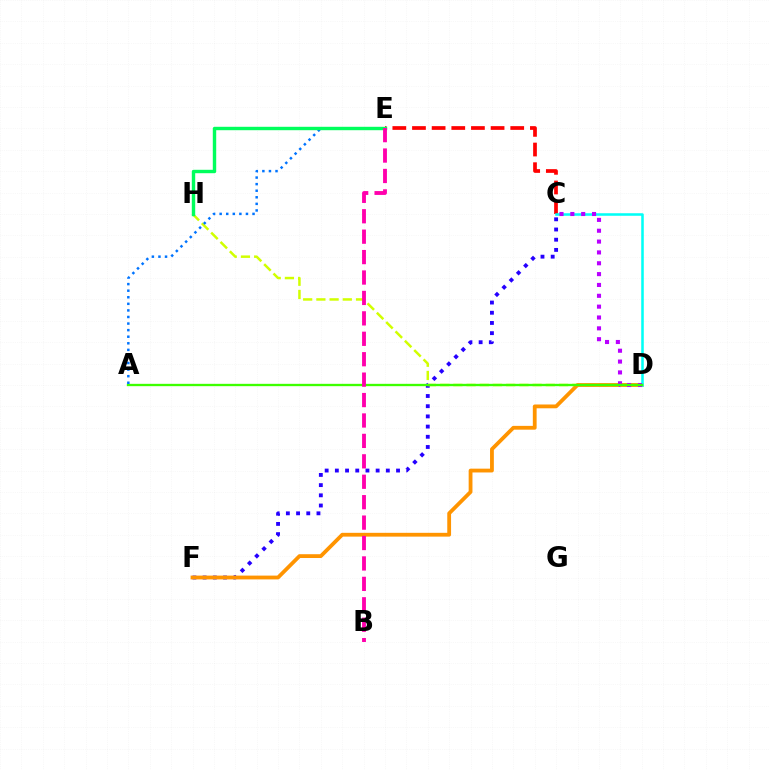{('C', 'E'): [{'color': '#ff0000', 'line_style': 'dashed', 'thickness': 2.67}], ('C', 'F'): [{'color': '#2500ff', 'line_style': 'dotted', 'thickness': 2.77}], ('D', 'H'): [{'color': '#d1ff00', 'line_style': 'dashed', 'thickness': 1.79}], ('D', 'F'): [{'color': '#ff9400', 'line_style': 'solid', 'thickness': 2.74}], ('C', 'D'): [{'color': '#00fff6', 'line_style': 'solid', 'thickness': 1.84}, {'color': '#b900ff', 'line_style': 'dotted', 'thickness': 2.95}], ('A', 'D'): [{'color': '#3dff00', 'line_style': 'solid', 'thickness': 1.68}], ('A', 'E'): [{'color': '#0074ff', 'line_style': 'dotted', 'thickness': 1.79}], ('E', 'H'): [{'color': '#00ff5c', 'line_style': 'solid', 'thickness': 2.45}], ('B', 'E'): [{'color': '#ff00ac', 'line_style': 'dashed', 'thickness': 2.77}]}